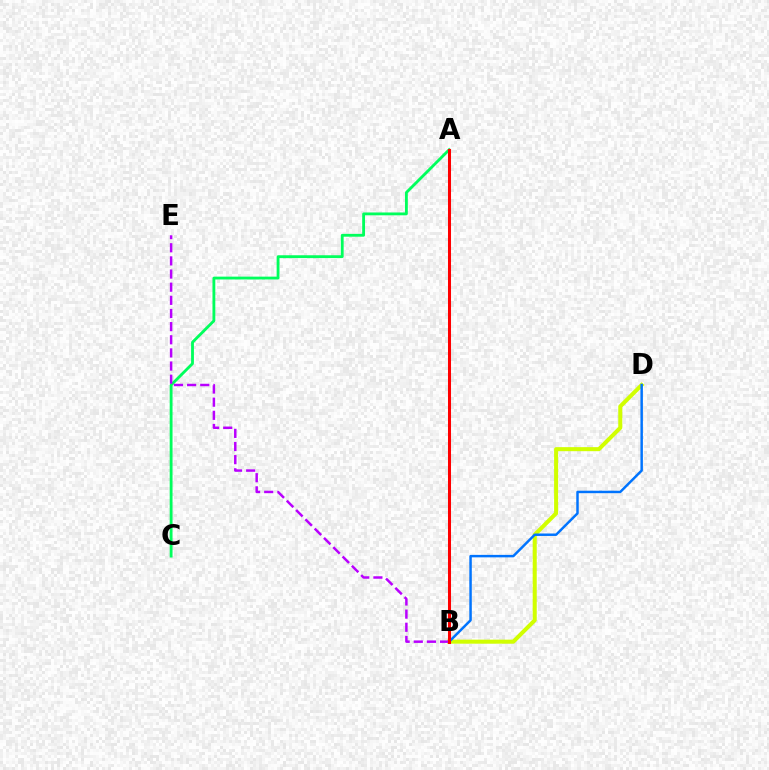{('A', 'C'): [{'color': '#00ff5c', 'line_style': 'solid', 'thickness': 2.04}], ('B', 'D'): [{'color': '#d1ff00', 'line_style': 'solid', 'thickness': 2.9}, {'color': '#0074ff', 'line_style': 'solid', 'thickness': 1.78}], ('B', 'E'): [{'color': '#b900ff', 'line_style': 'dashed', 'thickness': 1.79}], ('A', 'B'): [{'color': '#ff0000', 'line_style': 'solid', 'thickness': 2.18}]}